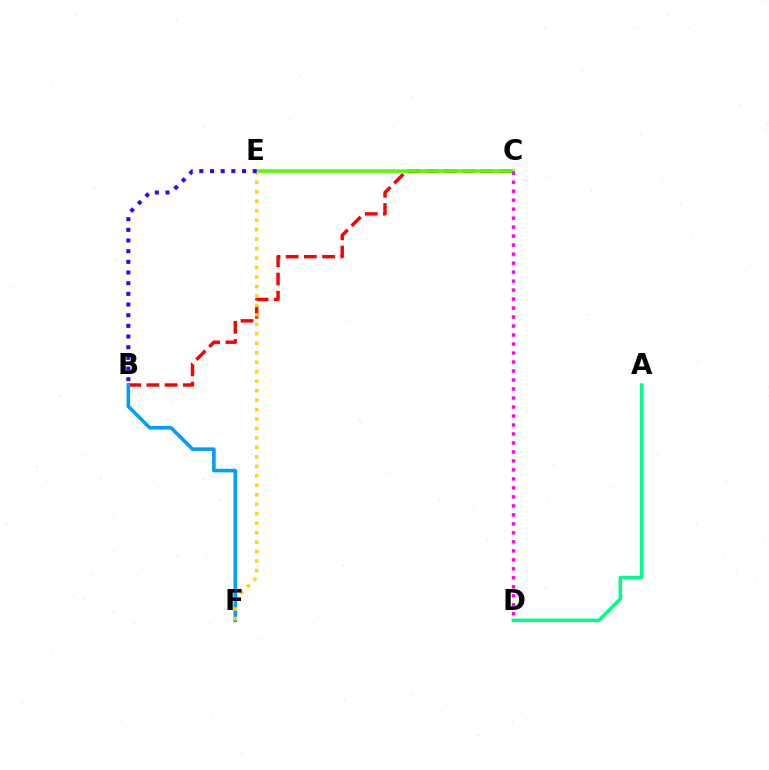{('B', 'C'): [{'color': '#ff0000', 'line_style': 'dashed', 'thickness': 2.47}], ('A', 'D'): [{'color': '#00ff86', 'line_style': 'solid', 'thickness': 2.52}], ('C', 'E'): [{'color': '#4fff00', 'line_style': 'solid', 'thickness': 2.53}], ('C', 'D'): [{'color': '#ff00ed', 'line_style': 'dotted', 'thickness': 2.44}], ('B', 'F'): [{'color': '#009eff', 'line_style': 'solid', 'thickness': 2.59}], ('E', 'F'): [{'color': '#ffd500', 'line_style': 'dotted', 'thickness': 2.57}], ('B', 'E'): [{'color': '#3700ff', 'line_style': 'dotted', 'thickness': 2.9}]}